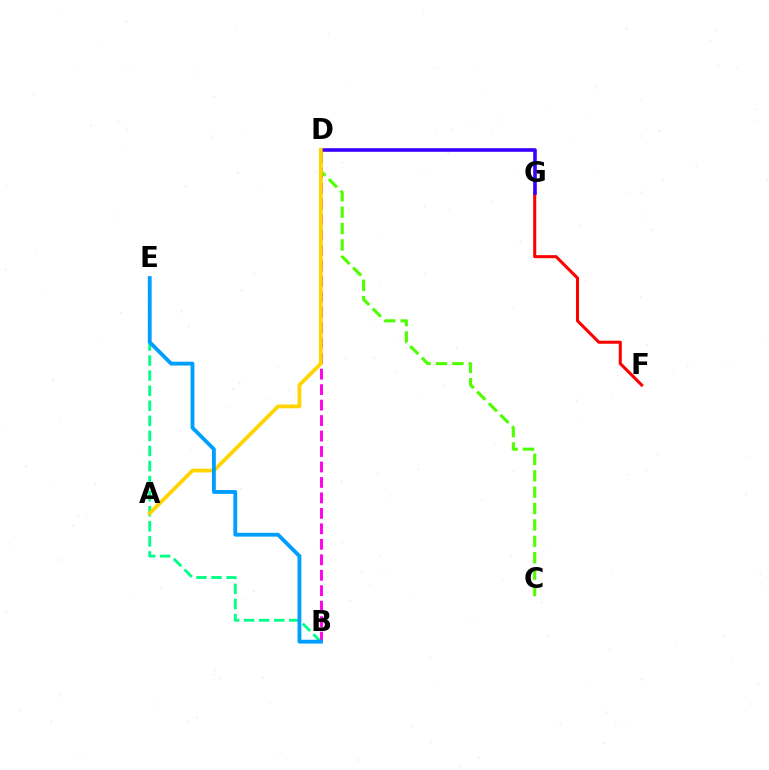{('B', 'E'): [{'color': '#00ff86', 'line_style': 'dashed', 'thickness': 2.05}, {'color': '#009eff', 'line_style': 'solid', 'thickness': 2.76}], ('F', 'G'): [{'color': '#ff0000', 'line_style': 'solid', 'thickness': 2.19}], ('B', 'D'): [{'color': '#ff00ed', 'line_style': 'dashed', 'thickness': 2.1}], ('C', 'D'): [{'color': '#4fff00', 'line_style': 'dashed', 'thickness': 2.23}], ('D', 'G'): [{'color': '#3700ff', 'line_style': 'solid', 'thickness': 2.6}], ('A', 'D'): [{'color': '#ffd500', 'line_style': 'solid', 'thickness': 2.7}]}